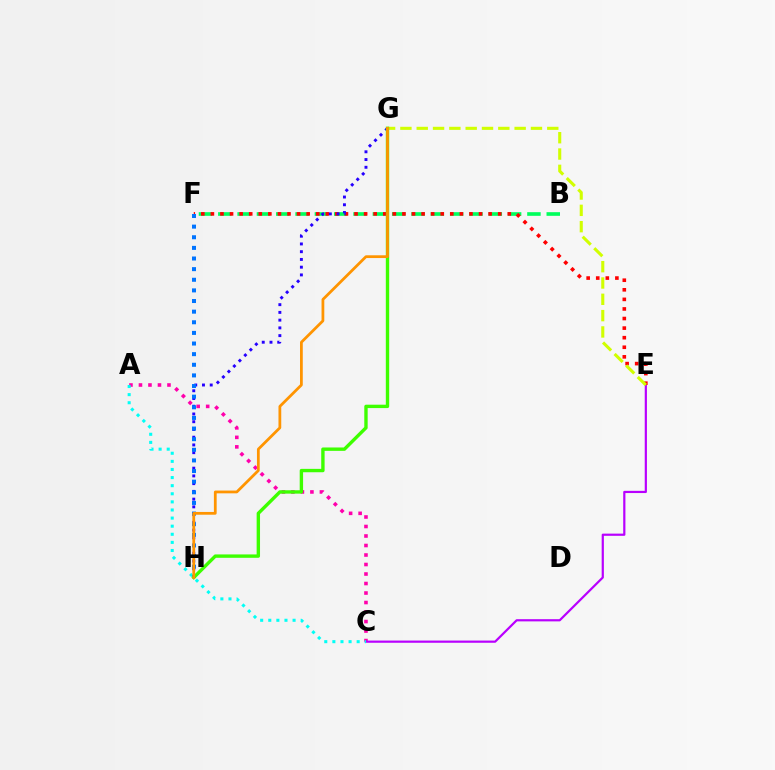{('B', 'F'): [{'color': '#00ff5c', 'line_style': 'dashed', 'thickness': 2.62}], ('A', 'C'): [{'color': '#ff00ac', 'line_style': 'dotted', 'thickness': 2.58}, {'color': '#00fff6', 'line_style': 'dotted', 'thickness': 2.2}], ('C', 'E'): [{'color': '#b900ff', 'line_style': 'solid', 'thickness': 1.59}], ('E', 'F'): [{'color': '#ff0000', 'line_style': 'dotted', 'thickness': 2.6}], ('E', 'G'): [{'color': '#d1ff00', 'line_style': 'dashed', 'thickness': 2.22}], ('G', 'H'): [{'color': '#2500ff', 'line_style': 'dotted', 'thickness': 2.1}, {'color': '#3dff00', 'line_style': 'solid', 'thickness': 2.43}, {'color': '#ff9400', 'line_style': 'solid', 'thickness': 1.99}], ('F', 'H'): [{'color': '#0074ff', 'line_style': 'dotted', 'thickness': 2.89}]}